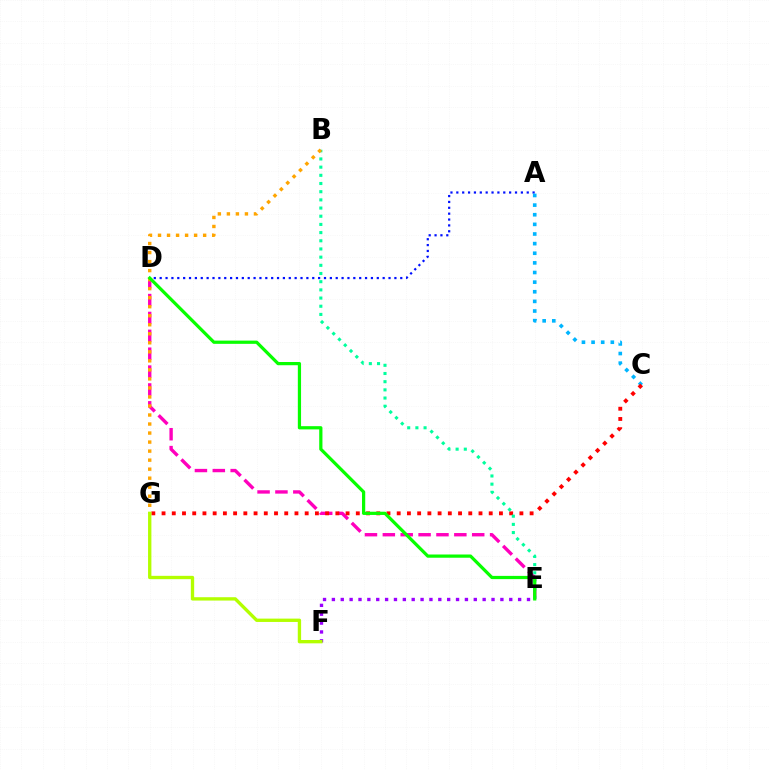{('E', 'F'): [{'color': '#9b00ff', 'line_style': 'dotted', 'thickness': 2.41}], ('D', 'E'): [{'color': '#ff00bd', 'line_style': 'dashed', 'thickness': 2.43}, {'color': '#08ff00', 'line_style': 'solid', 'thickness': 2.32}], ('A', 'D'): [{'color': '#0010ff', 'line_style': 'dotted', 'thickness': 1.59}], ('A', 'C'): [{'color': '#00b5ff', 'line_style': 'dotted', 'thickness': 2.62}], ('C', 'G'): [{'color': '#ff0000', 'line_style': 'dotted', 'thickness': 2.78}], ('B', 'E'): [{'color': '#00ff9d', 'line_style': 'dotted', 'thickness': 2.22}], ('B', 'G'): [{'color': '#ffa500', 'line_style': 'dotted', 'thickness': 2.45}], ('F', 'G'): [{'color': '#b3ff00', 'line_style': 'solid', 'thickness': 2.4}]}